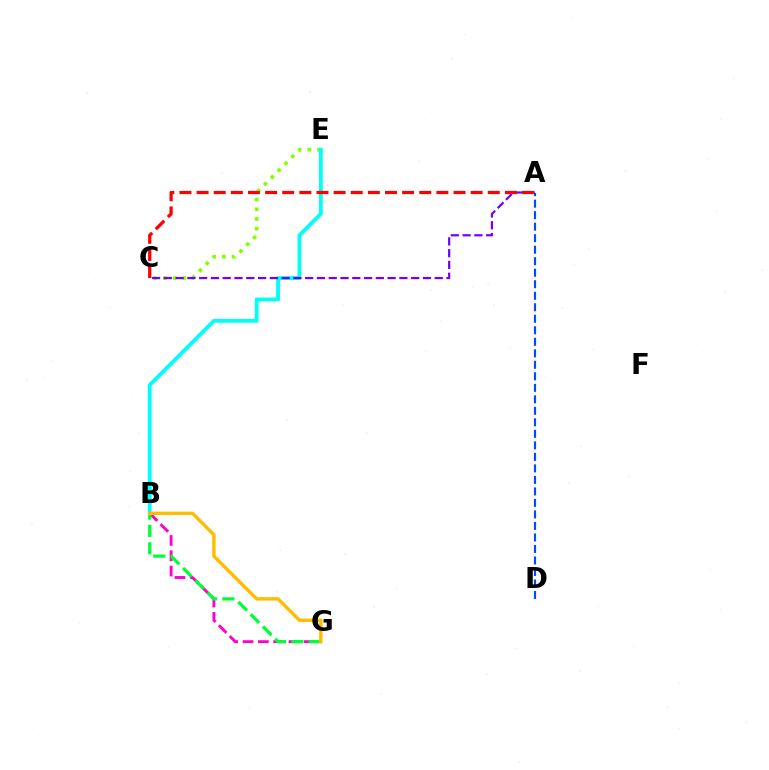{('B', 'G'): [{'color': '#ff00cf', 'line_style': 'dashed', 'thickness': 2.08}, {'color': '#00ff39', 'line_style': 'dashed', 'thickness': 2.36}, {'color': '#ffbd00', 'line_style': 'solid', 'thickness': 2.44}], ('C', 'E'): [{'color': '#84ff00', 'line_style': 'dotted', 'thickness': 2.63}], ('A', 'D'): [{'color': '#004bff', 'line_style': 'dashed', 'thickness': 1.56}], ('B', 'E'): [{'color': '#00fff6', 'line_style': 'solid', 'thickness': 2.76}], ('A', 'C'): [{'color': '#7200ff', 'line_style': 'dashed', 'thickness': 1.6}, {'color': '#ff0000', 'line_style': 'dashed', 'thickness': 2.33}]}